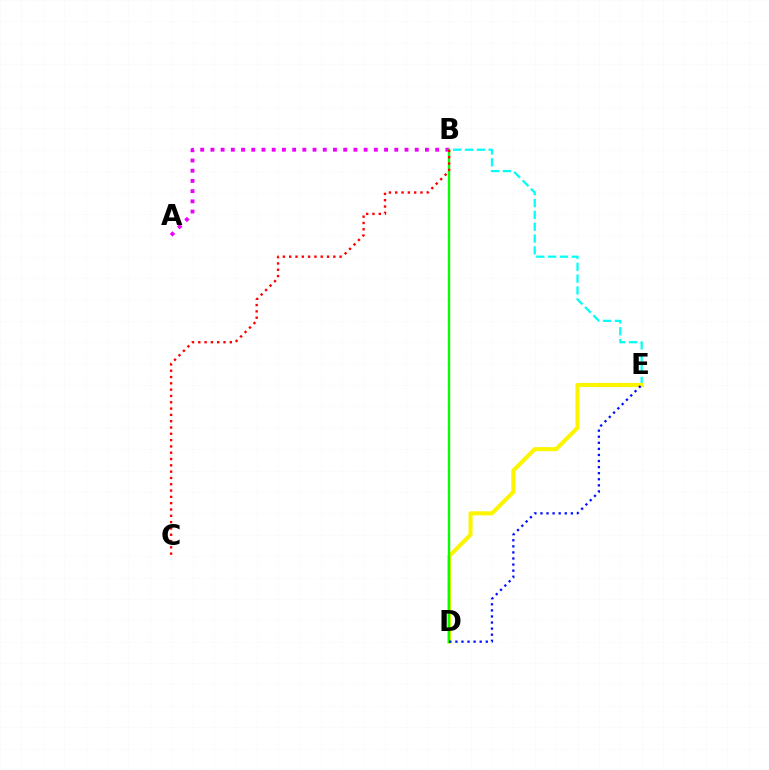{('B', 'E'): [{'color': '#00fff6', 'line_style': 'dashed', 'thickness': 1.61}], ('A', 'B'): [{'color': '#ee00ff', 'line_style': 'dotted', 'thickness': 2.78}], ('D', 'E'): [{'color': '#fcf500', 'line_style': 'solid', 'thickness': 2.94}, {'color': '#0010ff', 'line_style': 'dotted', 'thickness': 1.65}], ('B', 'D'): [{'color': '#08ff00', 'line_style': 'solid', 'thickness': 1.7}], ('B', 'C'): [{'color': '#ff0000', 'line_style': 'dotted', 'thickness': 1.71}]}